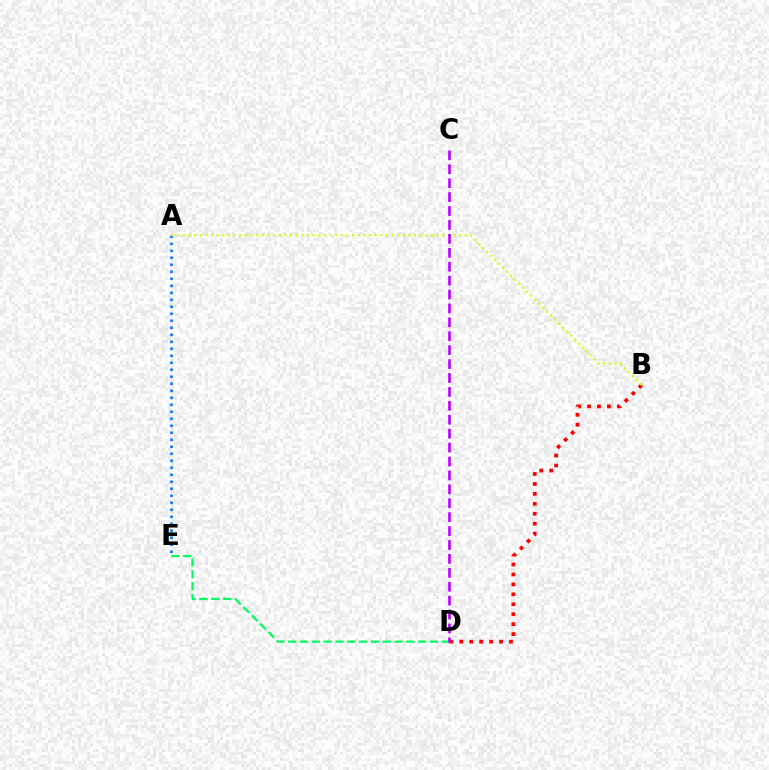{('D', 'E'): [{'color': '#00ff5c', 'line_style': 'dashed', 'thickness': 1.61}], ('B', 'D'): [{'color': '#ff0000', 'line_style': 'dotted', 'thickness': 2.7}], ('A', 'E'): [{'color': '#0074ff', 'line_style': 'dotted', 'thickness': 1.9}], ('A', 'B'): [{'color': '#d1ff00', 'line_style': 'dotted', 'thickness': 1.53}], ('C', 'D'): [{'color': '#b900ff', 'line_style': 'dashed', 'thickness': 1.89}]}